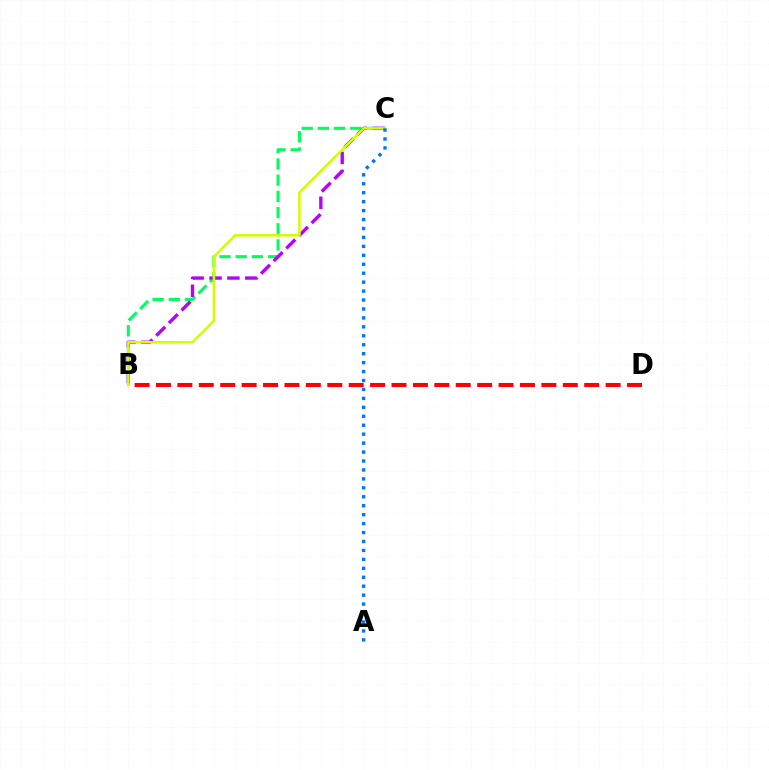{('B', 'C'): [{'color': '#00ff5c', 'line_style': 'dashed', 'thickness': 2.2}, {'color': '#b900ff', 'line_style': 'dashed', 'thickness': 2.43}, {'color': '#d1ff00', 'line_style': 'solid', 'thickness': 1.84}], ('B', 'D'): [{'color': '#ff0000', 'line_style': 'dashed', 'thickness': 2.91}], ('A', 'C'): [{'color': '#0074ff', 'line_style': 'dotted', 'thickness': 2.43}]}